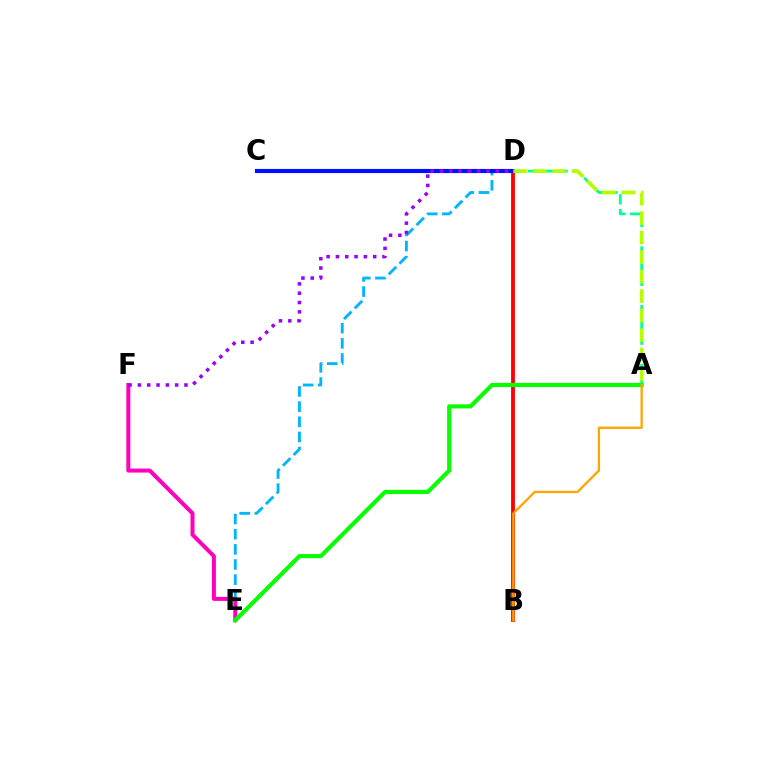{('D', 'E'): [{'color': '#00b5ff', 'line_style': 'dashed', 'thickness': 2.06}], ('B', 'D'): [{'color': '#ff0000', 'line_style': 'solid', 'thickness': 2.73}], ('A', 'D'): [{'color': '#00ff9d', 'line_style': 'dashed', 'thickness': 2.0}, {'color': '#b3ff00', 'line_style': 'dashed', 'thickness': 2.65}], ('E', 'F'): [{'color': '#ff00bd', 'line_style': 'solid', 'thickness': 2.88}], ('C', 'D'): [{'color': '#0010ff', 'line_style': 'solid', 'thickness': 2.98}], ('A', 'E'): [{'color': '#08ff00', 'line_style': 'solid', 'thickness': 2.98}], ('A', 'B'): [{'color': '#ffa500', 'line_style': 'solid', 'thickness': 1.66}], ('D', 'F'): [{'color': '#9b00ff', 'line_style': 'dotted', 'thickness': 2.53}]}